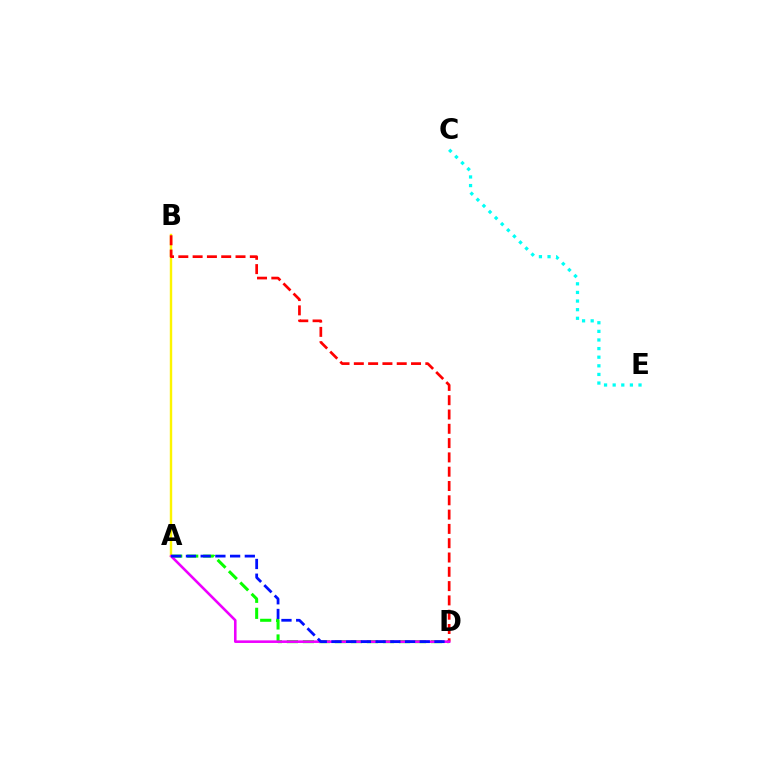{('A', 'D'): [{'color': '#08ff00', 'line_style': 'dashed', 'thickness': 2.18}, {'color': '#ee00ff', 'line_style': 'solid', 'thickness': 1.86}, {'color': '#0010ff', 'line_style': 'dashed', 'thickness': 2.0}], ('C', 'E'): [{'color': '#00fff6', 'line_style': 'dotted', 'thickness': 2.34}], ('A', 'B'): [{'color': '#fcf500', 'line_style': 'solid', 'thickness': 1.73}], ('B', 'D'): [{'color': '#ff0000', 'line_style': 'dashed', 'thickness': 1.94}]}